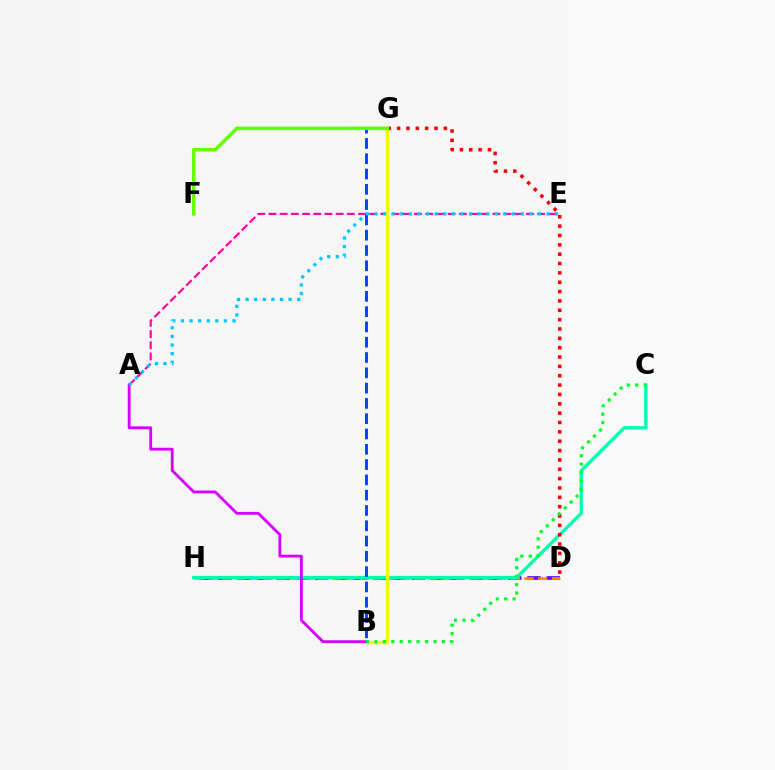{('D', 'H'): [{'color': '#4f00ff', 'line_style': 'dashed', 'thickness': 2.62}, {'color': '#ff8800', 'line_style': 'dashed', 'thickness': 1.87}], ('A', 'E'): [{'color': '#ff00a0', 'line_style': 'dashed', 'thickness': 1.52}, {'color': '#00c7ff', 'line_style': 'dotted', 'thickness': 2.34}], ('C', 'H'): [{'color': '#00ffaf', 'line_style': 'solid', 'thickness': 2.38}], ('B', 'G'): [{'color': '#eeff00', 'line_style': 'solid', 'thickness': 2.38}, {'color': '#003fff', 'line_style': 'dashed', 'thickness': 2.08}], ('D', 'G'): [{'color': '#ff0000', 'line_style': 'dotted', 'thickness': 2.54}], ('F', 'G'): [{'color': '#66ff00', 'line_style': 'solid', 'thickness': 2.53}], ('A', 'B'): [{'color': '#d600ff', 'line_style': 'solid', 'thickness': 2.04}], ('B', 'C'): [{'color': '#00ff27', 'line_style': 'dotted', 'thickness': 2.29}]}